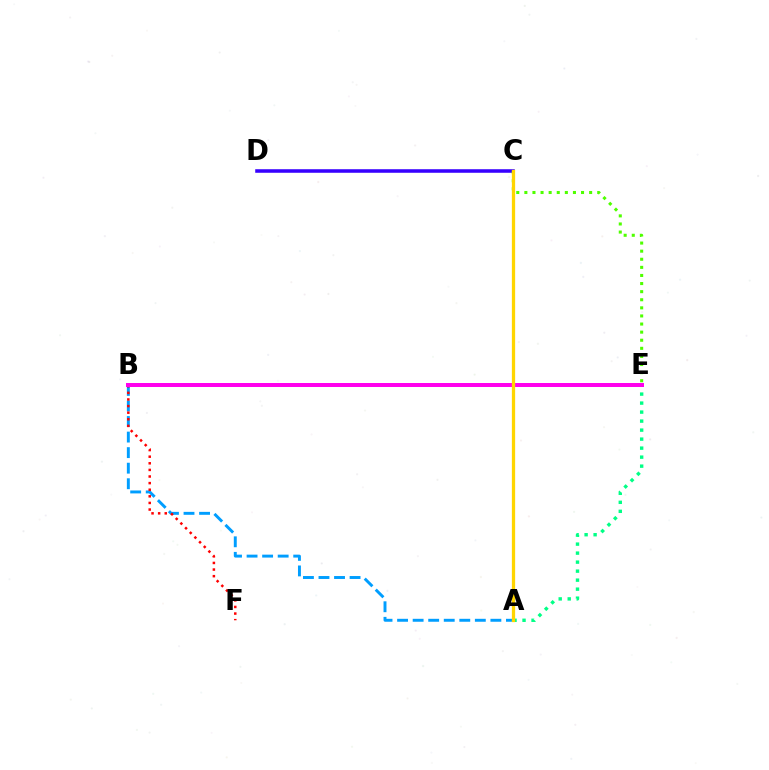{('C', 'D'): [{'color': '#3700ff', 'line_style': 'solid', 'thickness': 2.55}], ('A', 'B'): [{'color': '#009eff', 'line_style': 'dashed', 'thickness': 2.11}], ('B', 'F'): [{'color': '#ff0000', 'line_style': 'dotted', 'thickness': 1.8}], ('C', 'E'): [{'color': '#4fff00', 'line_style': 'dotted', 'thickness': 2.2}], ('A', 'E'): [{'color': '#00ff86', 'line_style': 'dotted', 'thickness': 2.45}], ('B', 'E'): [{'color': '#ff00ed', 'line_style': 'solid', 'thickness': 2.87}], ('A', 'C'): [{'color': '#ffd500', 'line_style': 'solid', 'thickness': 2.35}]}